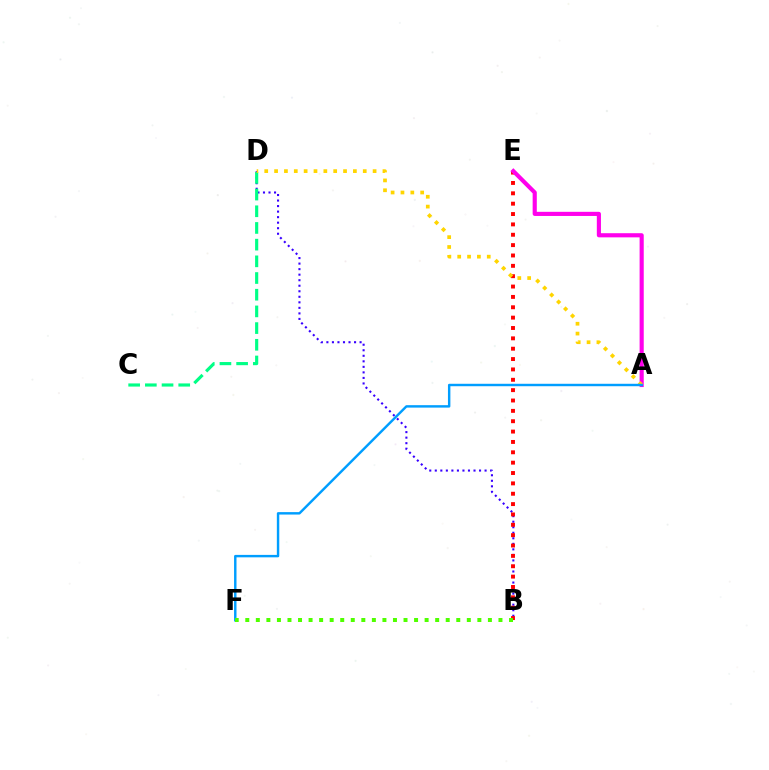{('B', 'D'): [{'color': '#3700ff', 'line_style': 'dotted', 'thickness': 1.5}], ('B', 'E'): [{'color': '#ff0000', 'line_style': 'dotted', 'thickness': 2.81}], ('C', 'D'): [{'color': '#00ff86', 'line_style': 'dashed', 'thickness': 2.27}], ('A', 'E'): [{'color': '#ff00ed', 'line_style': 'solid', 'thickness': 2.98}], ('A', 'D'): [{'color': '#ffd500', 'line_style': 'dotted', 'thickness': 2.68}], ('A', 'F'): [{'color': '#009eff', 'line_style': 'solid', 'thickness': 1.75}], ('B', 'F'): [{'color': '#4fff00', 'line_style': 'dotted', 'thickness': 2.87}]}